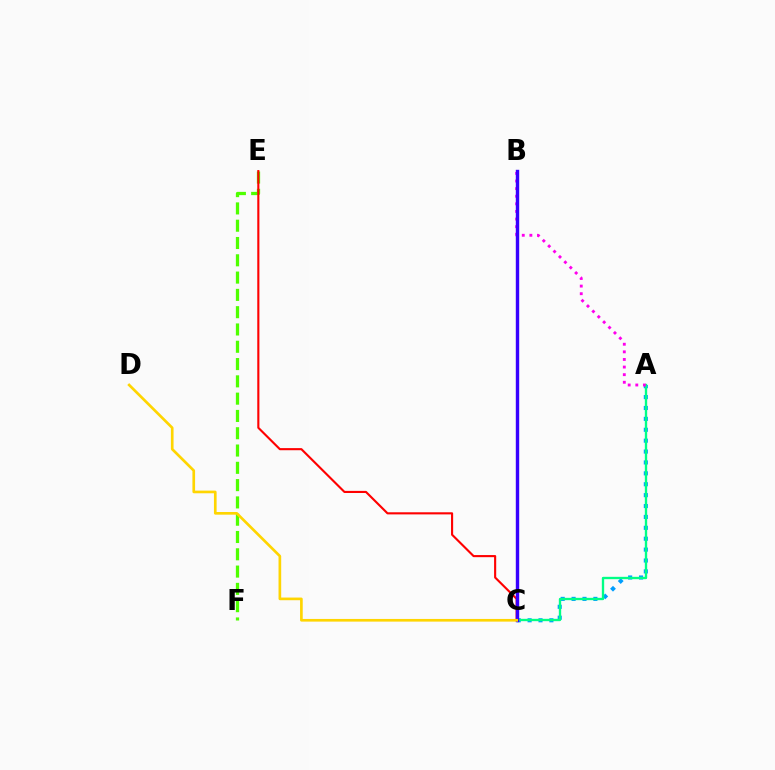{('A', 'C'): [{'color': '#009eff', 'line_style': 'dotted', 'thickness': 2.96}, {'color': '#00ff86', 'line_style': 'solid', 'thickness': 1.68}], ('E', 'F'): [{'color': '#4fff00', 'line_style': 'dashed', 'thickness': 2.35}], ('C', 'E'): [{'color': '#ff0000', 'line_style': 'solid', 'thickness': 1.52}], ('A', 'B'): [{'color': '#ff00ed', 'line_style': 'dotted', 'thickness': 2.07}], ('B', 'C'): [{'color': '#3700ff', 'line_style': 'solid', 'thickness': 2.45}], ('C', 'D'): [{'color': '#ffd500', 'line_style': 'solid', 'thickness': 1.92}]}